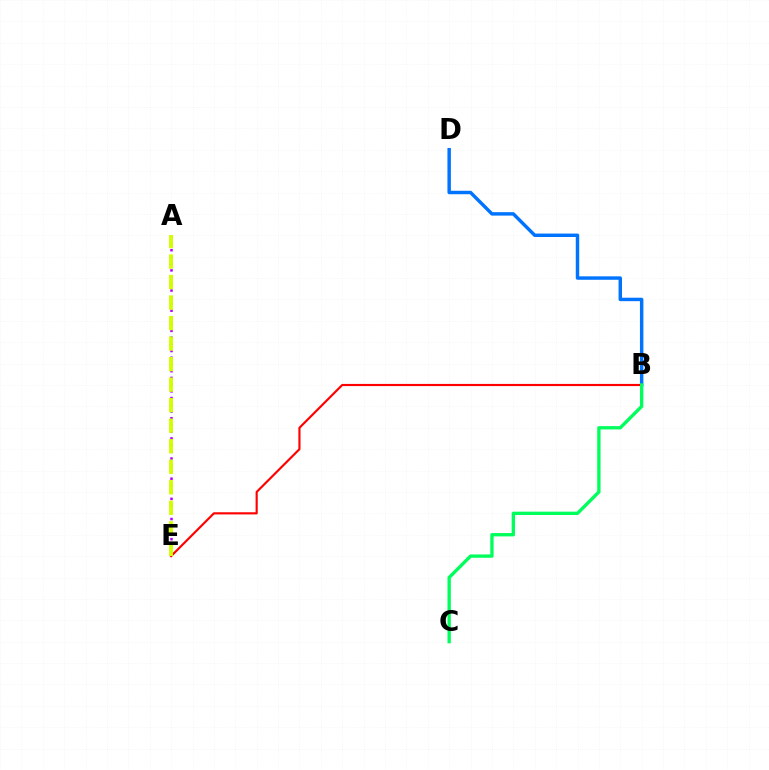{('A', 'E'): [{'color': '#b900ff', 'line_style': 'dotted', 'thickness': 1.83}, {'color': '#d1ff00', 'line_style': 'dashed', 'thickness': 2.79}], ('B', 'D'): [{'color': '#0074ff', 'line_style': 'solid', 'thickness': 2.48}], ('B', 'E'): [{'color': '#ff0000', 'line_style': 'solid', 'thickness': 1.55}], ('B', 'C'): [{'color': '#00ff5c', 'line_style': 'solid', 'thickness': 2.4}]}